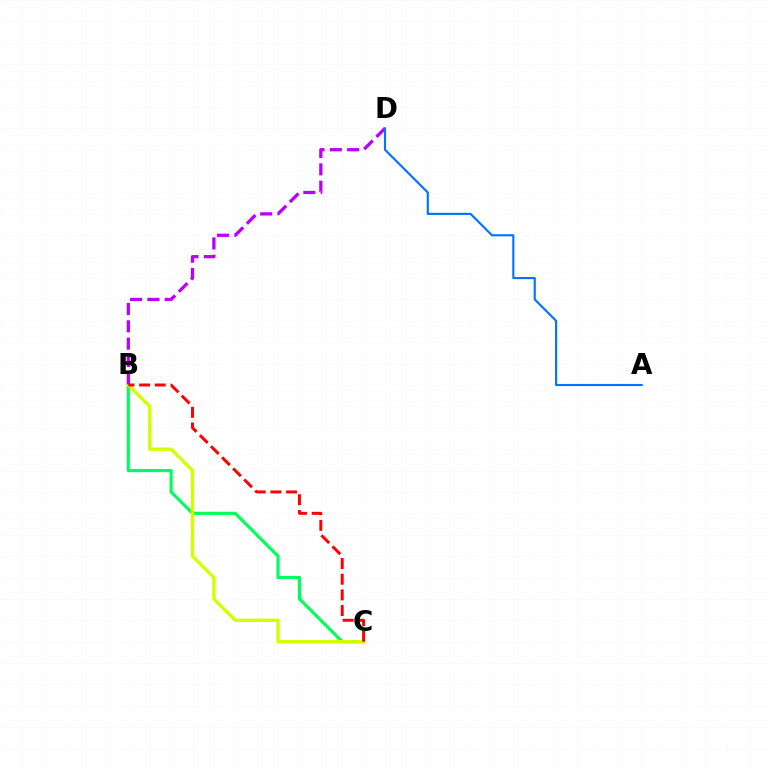{('B', 'C'): [{'color': '#00ff5c', 'line_style': 'solid', 'thickness': 2.28}, {'color': '#d1ff00', 'line_style': 'solid', 'thickness': 2.4}, {'color': '#ff0000', 'line_style': 'dashed', 'thickness': 2.13}], ('B', 'D'): [{'color': '#b900ff', 'line_style': 'dashed', 'thickness': 2.35}], ('A', 'D'): [{'color': '#0074ff', 'line_style': 'solid', 'thickness': 1.54}]}